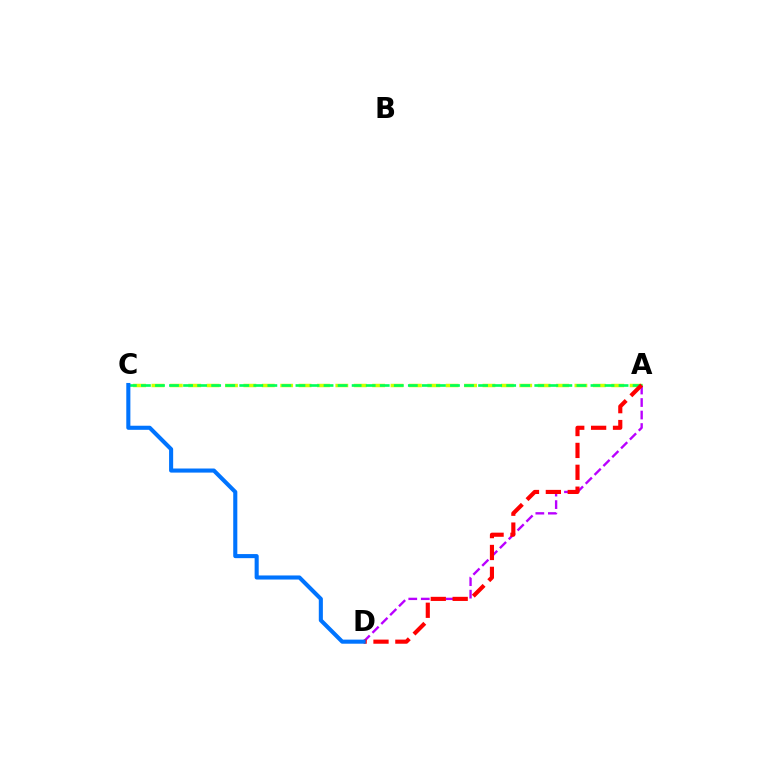{('A', 'C'): [{'color': '#d1ff00', 'line_style': 'dashed', 'thickness': 2.5}, {'color': '#00ff5c', 'line_style': 'dashed', 'thickness': 1.91}], ('A', 'D'): [{'color': '#b900ff', 'line_style': 'dashed', 'thickness': 1.7}, {'color': '#ff0000', 'line_style': 'dashed', 'thickness': 2.97}], ('C', 'D'): [{'color': '#0074ff', 'line_style': 'solid', 'thickness': 2.94}]}